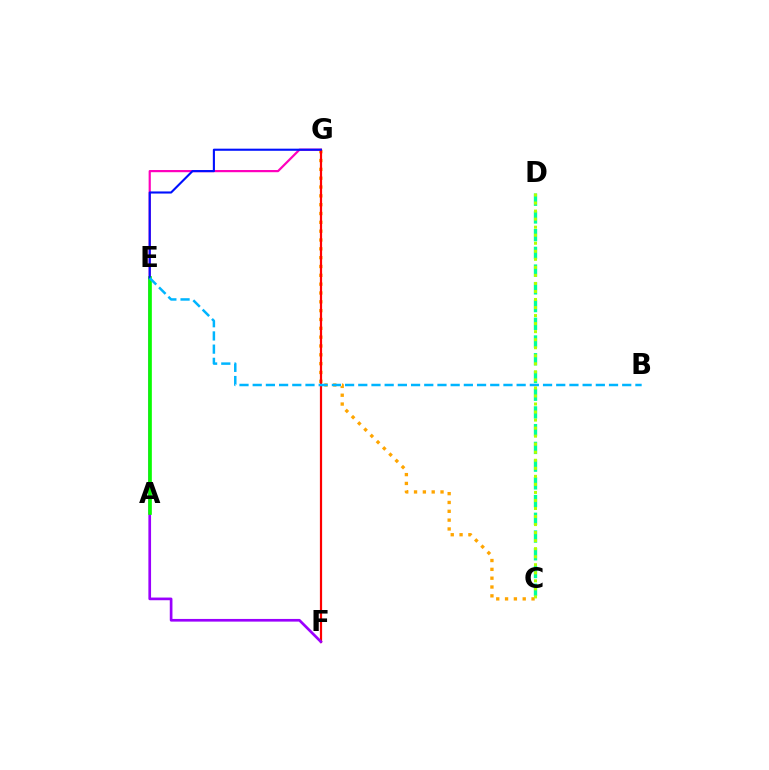{('C', 'G'): [{'color': '#ffa500', 'line_style': 'dotted', 'thickness': 2.4}], ('E', 'G'): [{'color': '#ff00bd', 'line_style': 'solid', 'thickness': 1.58}, {'color': '#0010ff', 'line_style': 'solid', 'thickness': 1.52}], ('F', 'G'): [{'color': '#ff0000', 'line_style': 'solid', 'thickness': 1.59}], ('E', 'F'): [{'color': '#9b00ff', 'line_style': 'solid', 'thickness': 1.93}], ('A', 'E'): [{'color': '#08ff00', 'line_style': 'solid', 'thickness': 2.63}], ('B', 'E'): [{'color': '#00b5ff', 'line_style': 'dashed', 'thickness': 1.79}], ('C', 'D'): [{'color': '#00ff9d', 'line_style': 'dashed', 'thickness': 2.41}, {'color': '#b3ff00', 'line_style': 'dotted', 'thickness': 2.18}]}